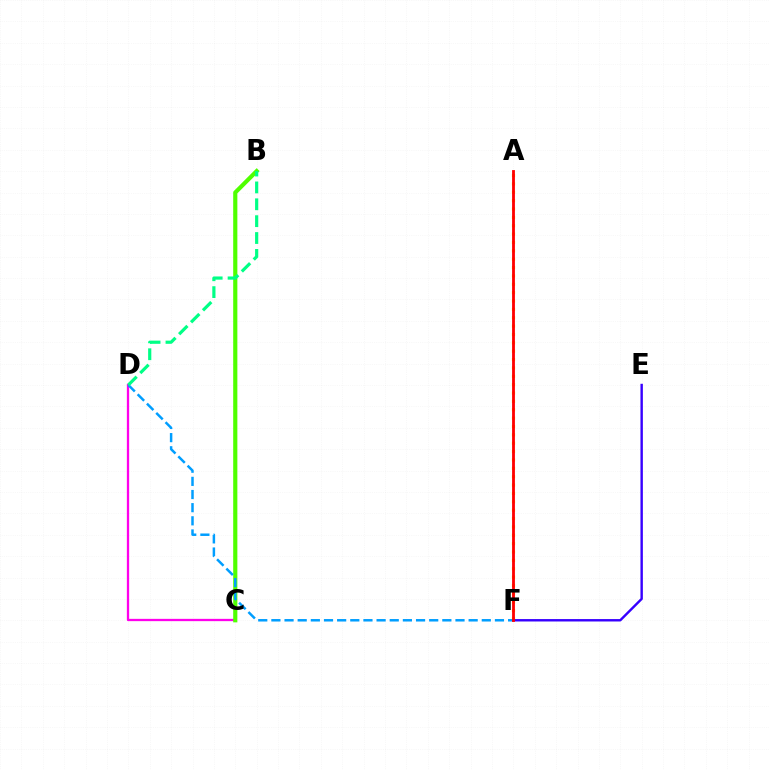{('C', 'D'): [{'color': '#ff00ed', 'line_style': 'solid', 'thickness': 1.66}], ('A', 'F'): [{'color': '#ffd500', 'line_style': 'dotted', 'thickness': 2.27}, {'color': '#ff0000', 'line_style': 'solid', 'thickness': 2.03}], ('B', 'C'): [{'color': '#4fff00', 'line_style': 'solid', 'thickness': 3.0}], ('D', 'F'): [{'color': '#009eff', 'line_style': 'dashed', 'thickness': 1.79}], ('B', 'D'): [{'color': '#00ff86', 'line_style': 'dashed', 'thickness': 2.29}], ('E', 'F'): [{'color': '#3700ff', 'line_style': 'solid', 'thickness': 1.74}]}